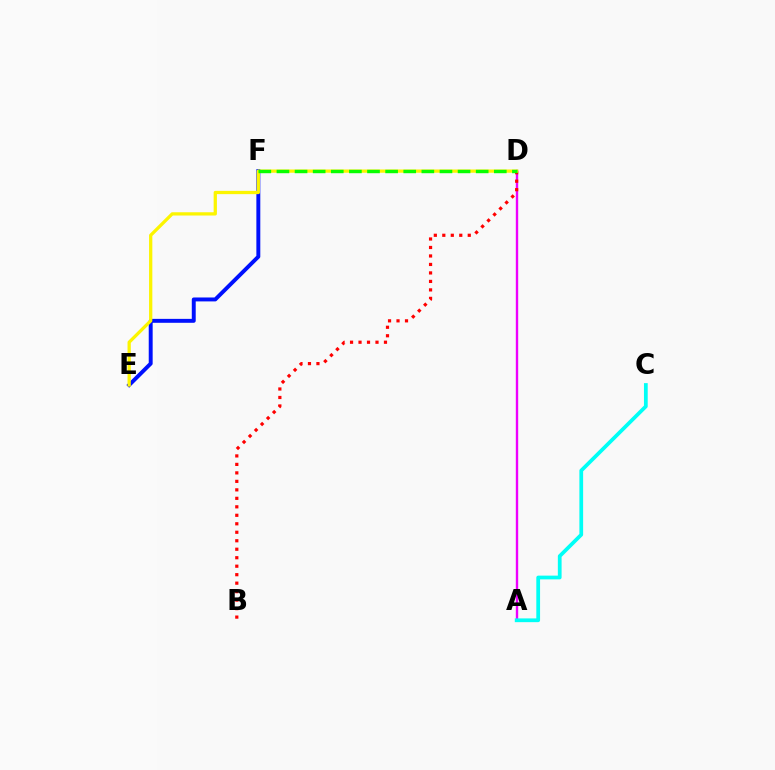{('E', 'F'): [{'color': '#0010ff', 'line_style': 'solid', 'thickness': 2.83}], ('A', 'D'): [{'color': '#ee00ff', 'line_style': 'solid', 'thickness': 1.71}], ('B', 'D'): [{'color': '#ff0000', 'line_style': 'dotted', 'thickness': 2.3}], ('A', 'C'): [{'color': '#00fff6', 'line_style': 'solid', 'thickness': 2.7}], ('D', 'E'): [{'color': '#fcf500', 'line_style': 'solid', 'thickness': 2.36}], ('D', 'F'): [{'color': '#08ff00', 'line_style': 'dashed', 'thickness': 2.46}]}